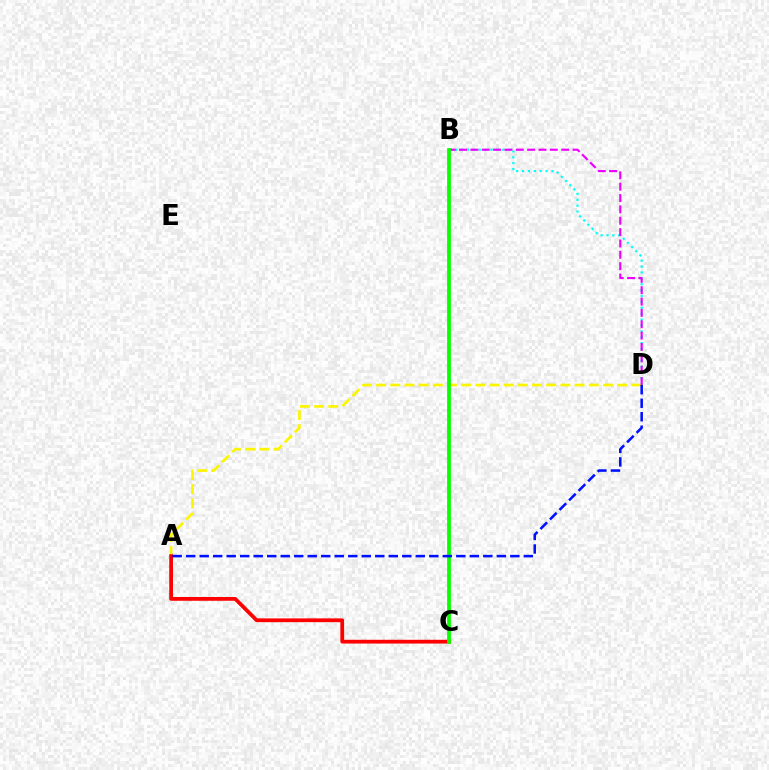{('B', 'D'): [{'color': '#00fff6', 'line_style': 'dotted', 'thickness': 1.6}, {'color': '#ee00ff', 'line_style': 'dashed', 'thickness': 1.54}], ('A', 'D'): [{'color': '#fcf500', 'line_style': 'dashed', 'thickness': 1.93}, {'color': '#0010ff', 'line_style': 'dashed', 'thickness': 1.83}], ('A', 'C'): [{'color': '#ff0000', 'line_style': 'solid', 'thickness': 2.71}], ('B', 'C'): [{'color': '#08ff00', 'line_style': 'solid', 'thickness': 2.71}]}